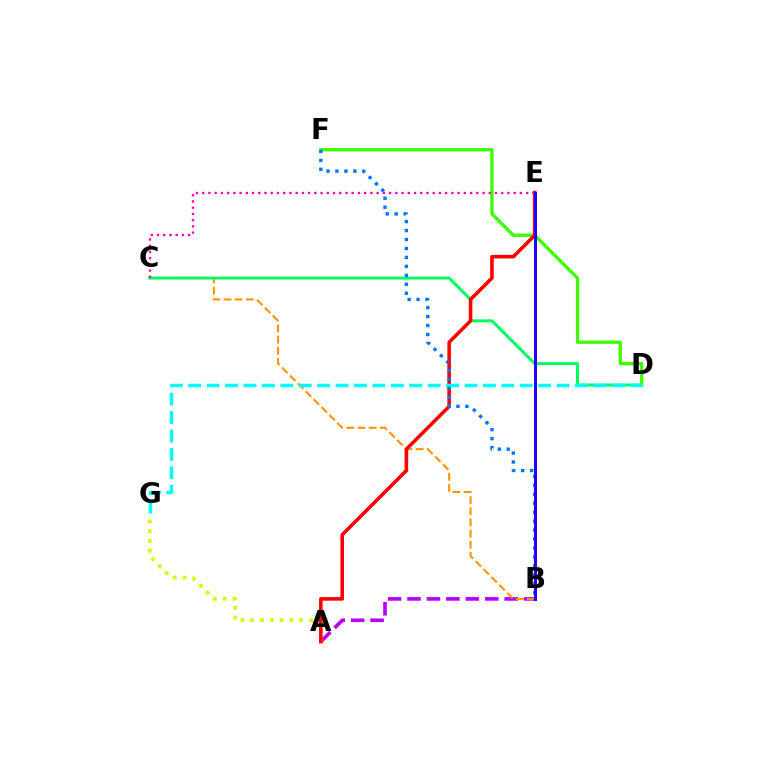{('A', 'B'): [{'color': '#b900ff', 'line_style': 'dashed', 'thickness': 2.64}], ('B', 'C'): [{'color': '#ff9400', 'line_style': 'dashed', 'thickness': 1.52}], ('C', 'D'): [{'color': '#00ff5c', 'line_style': 'solid', 'thickness': 2.12}], ('A', 'G'): [{'color': '#d1ff00', 'line_style': 'dotted', 'thickness': 2.66}], ('D', 'F'): [{'color': '#3dff00', 'line_style': 'solid', 'thickness': 2.38}], ('A', 'E'): [{'color': '#ff0000', 'line_style': 'solid', 'thickness': 2.57}], ('D', 'G'): [{'color': '#00fff6', 'line_style': 'dashed', 'thickness': 2.5}], ('B', 'F'): [{'color': '#0074ff', 'line_style': 'dotted', 'thickness': 2.43}], ('C', 'E'): [{'color': '#ff00ac', 'line_style': 'dotted', 'thickness': 1.69}], ('B', 'E'): [{'color': '#2500ff', 'line_style': 'solid', 'thickness': 2.18}]}